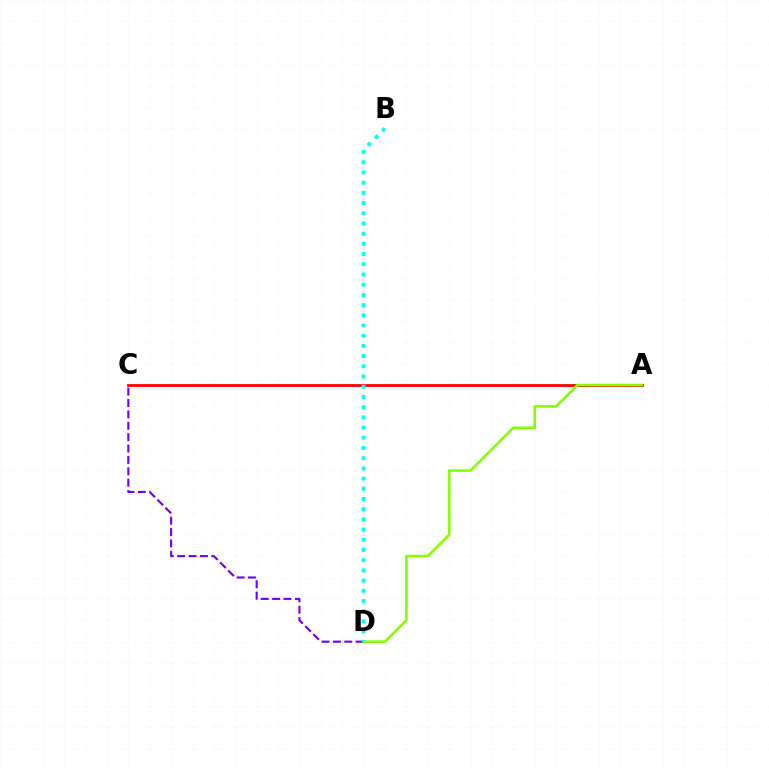{('A', 'C'): [{'color': '#ff0000', 'line_style': 'solid', 'thickness': 1.99}], ('C', 'D'): [{'color': '#7200ff', 'line_style': 'dashed', 'thickness': 1.55}], ('A', 'D'): [{'color': '#84ff00', 'line_style': 'solid', 'thickness': 1.87}], ('B', 'D'): [{'color': '#00fff6', 'line_style': 'dotted', 'thickness': 2.77}]}